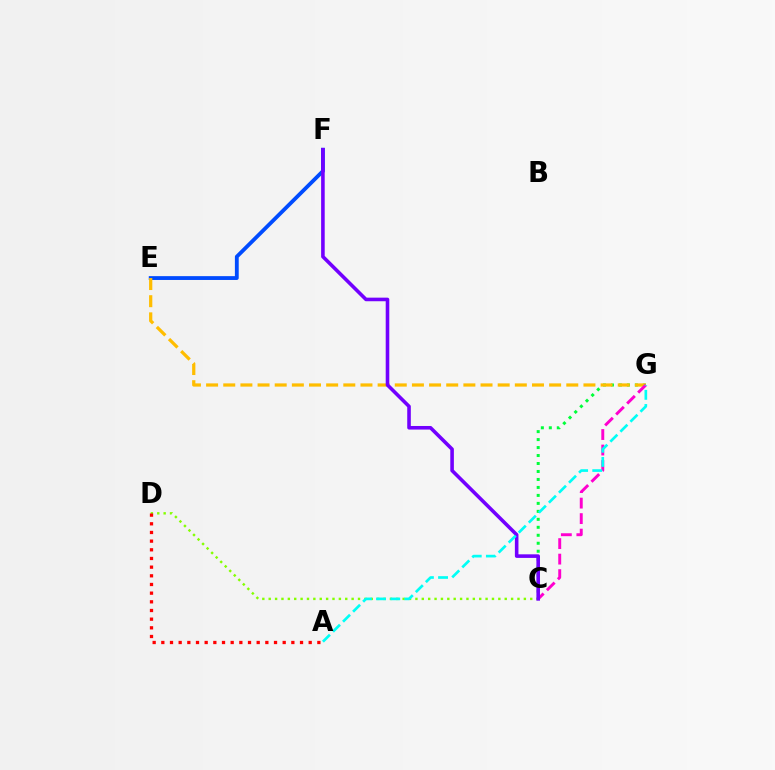{('C', 'D'): [{'color': '#84ff00', 'line_style': 'dotted', 'thickness': 1.73}], ('C', 'G'): [{'color': '#00ff39', 'line_style': 'dotted', 'thickness': 2.17}, {'color': '#ff00cf', 'line_style': 'dashed', 'thickness': 2.11}], ('E', 'F'): [{'color': '#004bff', 'line_style': 'solid', 'thickness': 2.76}], ('E', 'G'): [{'color': '#ffbd00', 'line_style': 'dashed', 'thickness': 2.33}], ('C', 'F'): [{'color': '#7200ff', 'line_style': 'solid', 'thickness': 2.58}], ('A', 'D'): [{'color': '#ff0000', 'line_style': 'dotted', 'thickness': 2.36}], ('A', 'G'): [{'color': '#00fff6', 'line_style': 'dashed', 'thickness': 1.92}]}